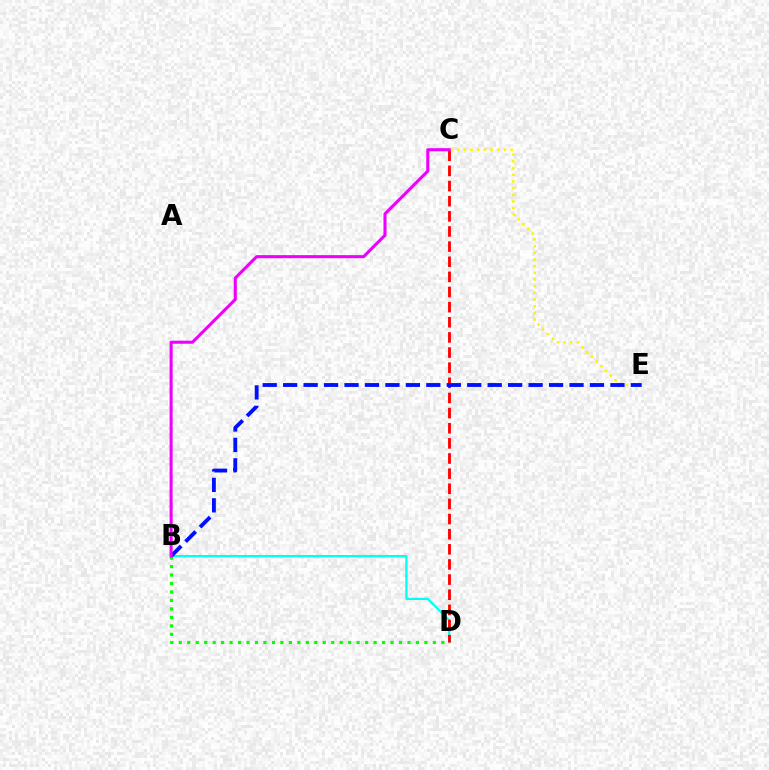{('B', 'D'): [{'color': '#08ff00', 'line_style': 'dotted', 'thickness': 2.3}, {'color': '#00fff6', 'line_style': 'solid', 'thickness': 1.59}], ('C', 'E'): [{'color': '#fcf500', 'line_style': 'dotted', 'thickness': 1.81}], ('C', 'D'): [{'color': '#ff0000', 'line_style': 'dashed', 'thickness': 2.06}], ('B', 'E'): [{'color': '#0010ff', 'line_style': 'dashed', 'thickness': 2.78}], ('B', 'C'): [{'color': '#ee00ff', 'line_style': 'solid', 'thickness': 2.21}]}